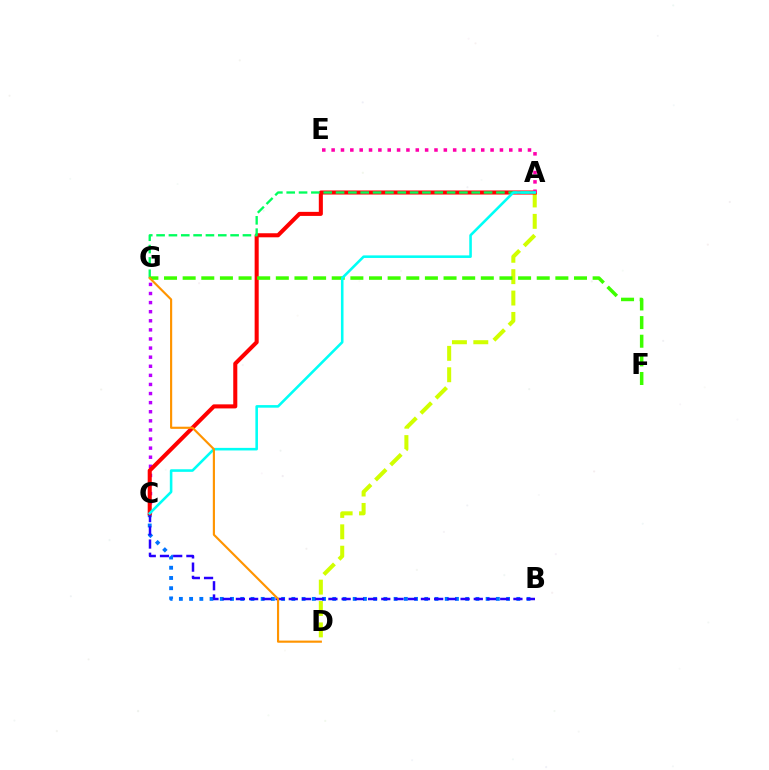{('B', 'C'): [{'color': '#0074ff', 'line_style': 'dotted', 'thickness': 2.78}, {'color': '#2500ff', 'line_style': 'dashed', 'thickness': 1.8}], ('A', 'D'): [{'color': '#d1ff00', 'line_style': 'dashed', 'thickness': 2.91}], ('C', 'G'): [{'color': '#b900ff', 'line_style': 'dotted', 'thickness': 2.47}], ('A', 'C'): [{'color': '#ff0000', 'line_style': 'solid', 'thickness': 2.92}, {'color': '#00fff6', 'line_style': 'solid', 'thickness': 1.86}], ('A', 'E'): [{'color': '#ff00ac', 'line_style': 'dotted', 'thickness': 2.54}], ('A', 'G'): [{'color': '#00ff5c', 'line_style': 'dashed', 'thickness': 1.68}], ('F', 'G'): [{'color': '#3dff00', 'line_style': 'dashed', 'thickness': 2.53}], ('D', 'G'): [{'color': '#ff9400', 'line_style': 'solid', 'thickness': 1.55}]}